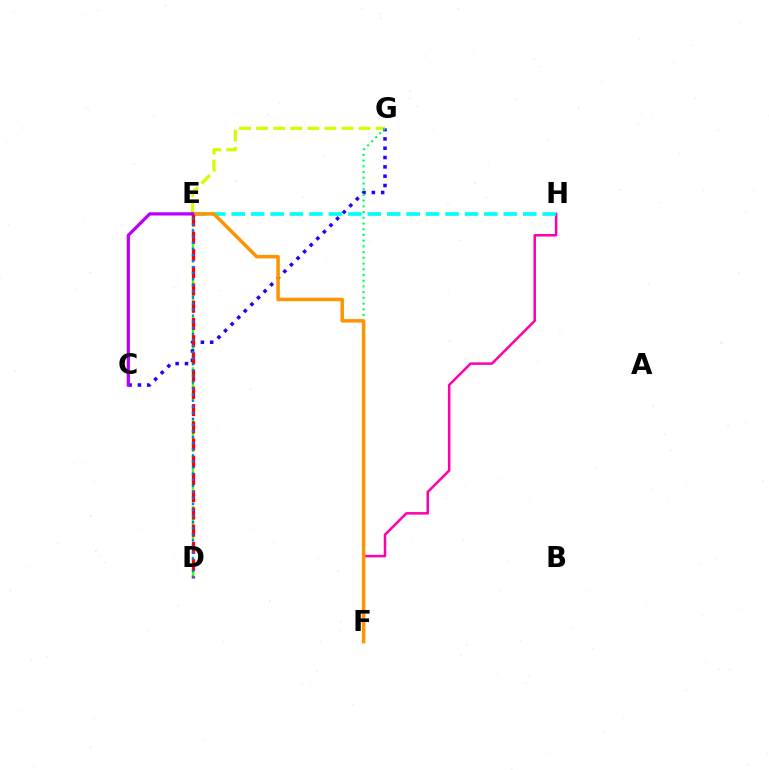{('D', 'E'): [{'color': '#3dff00', 'line_style': 'dashed', 'thickness': 1.71}, {'color': '#ff0000', 'line_style': 'dashed', 'thickness': 2.34}, {'color': '#0074ff', 'line_style': 'dotted', 'thickness': 1.65}], ('E', 'G'): [{'color': '#d1ff00', 'line_style': 'dashed', 'thickness': 2.32}], ('C', 'G'): [{'color': '#2500ff', 'line_style': 'dotted', 'thickness': 2.53}], ('F', 'H'): [{'color': '#ff00ac', 'line_style': 'solid', 'thickness': 1.81}], ('F', 'G'): [{'color': '#00ff5c', 'line_style': 'dotted', 'thickness': 1.55}], ('E', 'H'): [{'color': '#00fff6', 'line_style': 'dashed', 'thickness': 2.64}], ('E', 'F'): [{'color': '#ff9400', 'line_style': 'solid', 'thickness': 2.52}], ('C', 'E'): [{'color': '#b900ff', 'line_style': 'solid', 'thickness': 2.32}]}